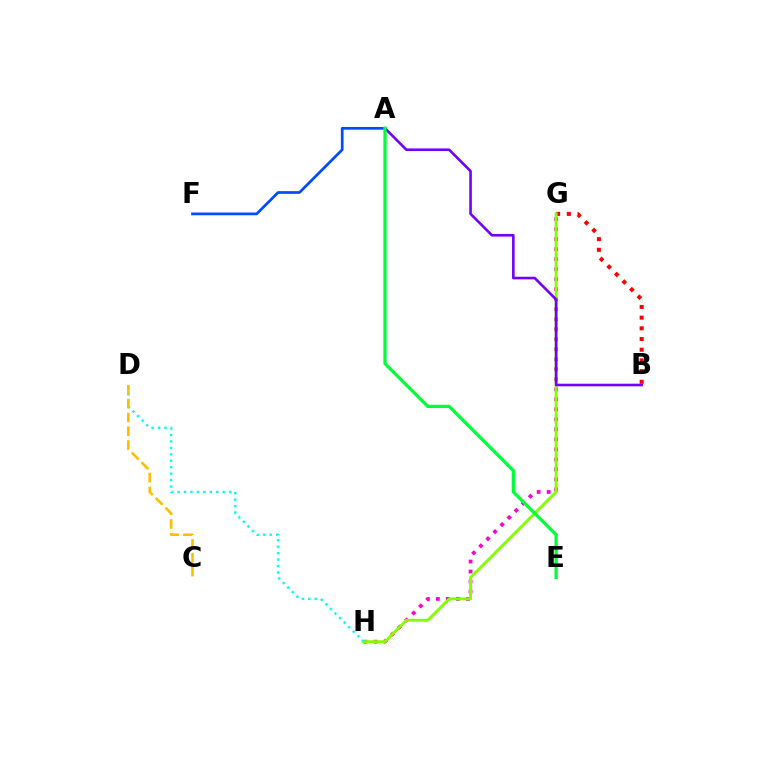{('B', 'G'): [{'color': '#ff0000', 'line_style': 'dotted', 'thickness': 2.91}], ('G', 'H'): [{'color': '#ff00cf', 'line_style': 'dotted', 'thickness': 2.72}, {'color': '#84ff00', 'line_style': 'solid', 'thickness': 2.08}], ('A', 'B'): [{'color': '#7200ff', 'line_style': 'solid', 'thickness': 1.88}], ('A', 'F'): [{'color': '#004bff', 'line_style': 'solid', 'thickness': 1.95}], ('A', 'E'): [{'color': '#00ff39', 'line_style': 'solid', 'thickness': 2.35}], ('D', 'H'): [{'color': '#00fff6', 'line_style': 'dotted', 'thickness': 1.75}], ('C', 'D'): [{'color': '#ffbd00', 'line_style': 'dashed', 'thickness': 1.88}]}